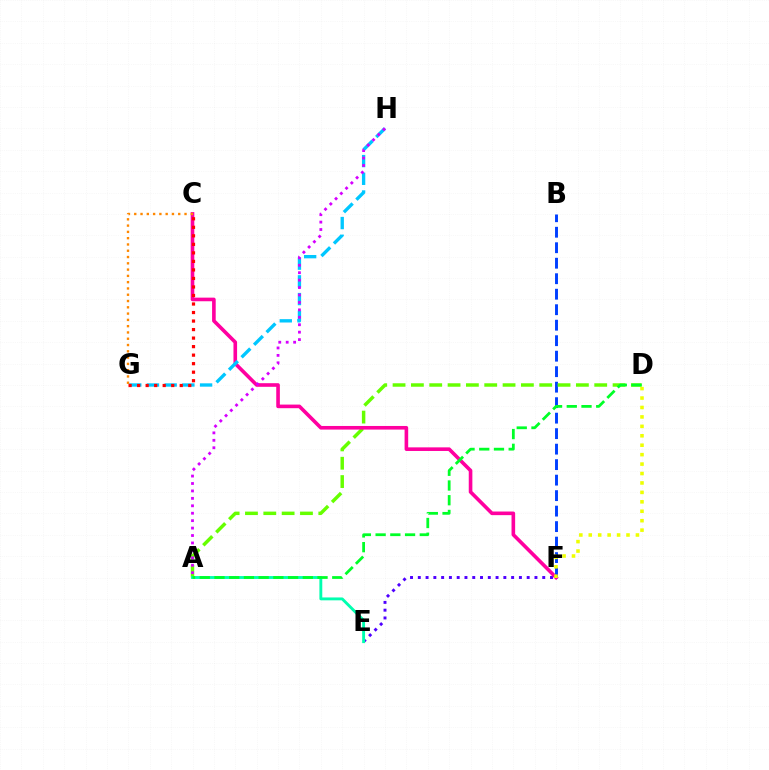{('B', 'F'): [{'color': '#003fff', 'line_style': 'dashed', 'thickness': 2.1}], ('E', 'F'): [{'color': '#4f00ff', 'line_style': 'dotted', 'thickness': 2.11}], ('A', 'D'): [{'color': '#66ff00', 'line_style': 'dashed', 'thickness': 2.49}, {'color': '#00ff27', 'line_style': 'dashed', 'thickness': 2.0}], ('C', 'F'): [{'color': '#ff00a0', 'line_style': 'solid', 'thickness': 2.6}], ('D', 'F'): [{'color': '#eeff00', 'line_style': 'dotted', 'thickness': 2.56}], ('G', 'H'): [{'color': '#00c7ff', 'line_style': 'dashed', 'thickness': 2.41}], ('C', 'G'): [{'color': '#ff8800', 'line_style': 'dotted', 'thickness': 1.71}, {'color': '#ff0000', 'line_style': 'dotted', 'thickness': 2.32}], ('A', 'H'): [{'color': '#d600ff', 'line_style': 'dotted', 'thickness': 2.02}], ('A', 'E'): [{'color': '#00ffaf', 'line_style': 'solid', 'thickness': 2.07}]}